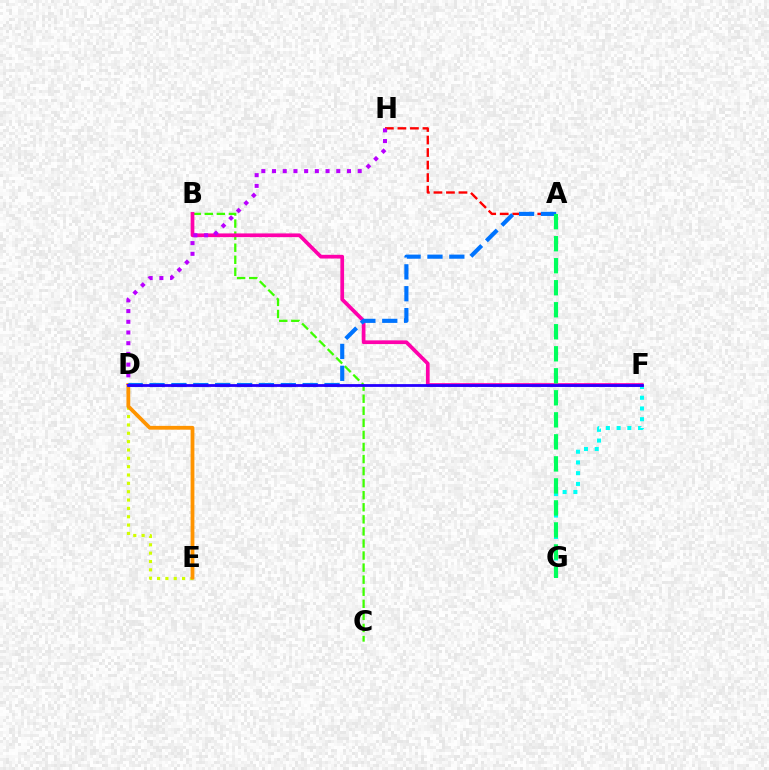{('F', 'G'): [{'color': '#00fff6', 'line_style': 'dotted', 'thickness': 2.91}], ('B', 'C'): [{'color': '#3dff00', 'line_style': 'dashed', 'thickness': 1.64}], ('A', 'H'): [{'color': '#ff0000', 'line_style': 'dashed', 'thickness': 1.7}], ('B', 'F'): [{'color': '#ff00ac', 'line_style': 'solid', 'thickness': 2.68}], ('D', 'E'): [{'color': '#d1ff00', 'line_style': 'dotted', 'thickness': 2.27}, {'color': '#ff9400', 'line_style': 'solid', 'thickness': 2.73}], ('A', 'D'): [{'color': '#0074ff', 'line_style': 'dashed', 'thickness': 2.97}], ('D', 'H'): [{'color': '#b900ff', 'line_style': 'dotted', 'thickness': 2.91}], ('A', 'G'): [{'color': '#00ff5c', 'line_style': 'dashed', 'thickness': 2.99}], ('D', 'F'): [{'color': '#2500ff', 'line_style': 'solid', 'thickness': 2.01}]}